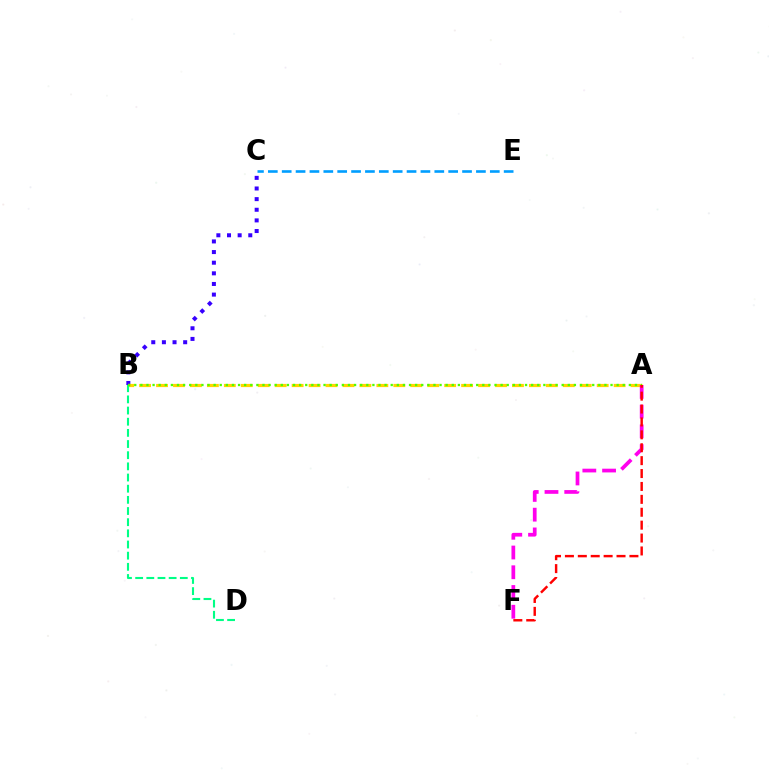{('B', 'C'): [{'color': '#3700ff', 'line_style': 'dotted', 'thickness': 2.89}], ('A', 'B'): [{'color': '#ffd500', 'line_style': 'dashed', 'thickness': 2.3}, {'color': '#4fff00', 'line_style': 'dotted', 'thickness': 1.66}], ('C', 'E'): [{'color': '#009eff', 'line_style': 'dashed', 'thickness': 1.88}], ('B', 'D'): [{'color': '#00ff86', 'line_style': 'dashed', 'thickness': 1.52}], ('A', 'F'): [{'color': '#ff00ed', 'line_style': 'dashed', 'thickness': 2.68}, {'color': '#ff0000', 'line_style': 'dashed', 'thickness': 1.75}]}